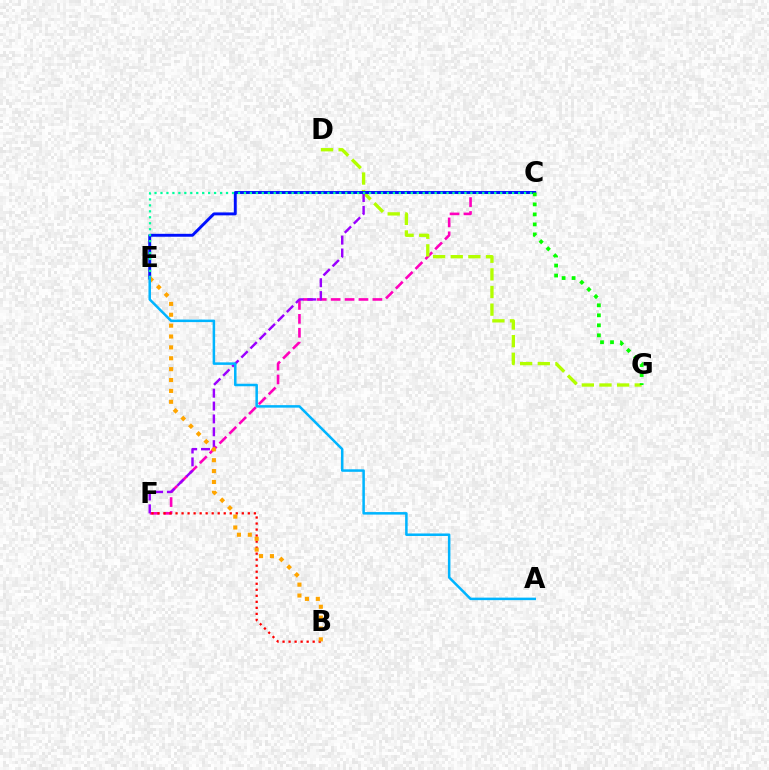{('C', 'F'): [{'color': '#ff00bd', 'line_style': 'dashed', 'thickness': 1.89}, {'color': '#9b00ff', 'line_style': 'dashed', 'thickness': 1.75}], ('D', 'G'): [{'color': '#b3ff00', 'line_style': 'dashed', 'thickness': 2.4}], ('B', 'F'): [{'color': '#ff0000', 'line_style': 'dotted', 'thickness': 1.64}], ('C', 'E'): [{'color': '#0010ff', 'line_style': 'solid', 'thickness': 2.1}, {'color': '#00ff9d', 'line_style': 'dotted', 'thickness': 1.62}], ('B', 'E'): [{'color': '#ffa500', 'line_style': 'dotted', 'thickness': 2.96}], ('C', 'G'): [{'color': '#08ff00', 'line_style': 'dotted', 'thickness': 2.72}], ('A', 'E'): [{'color': '#00b5ff', 'line_style': 'solid', 'thickness': 1.81}]}